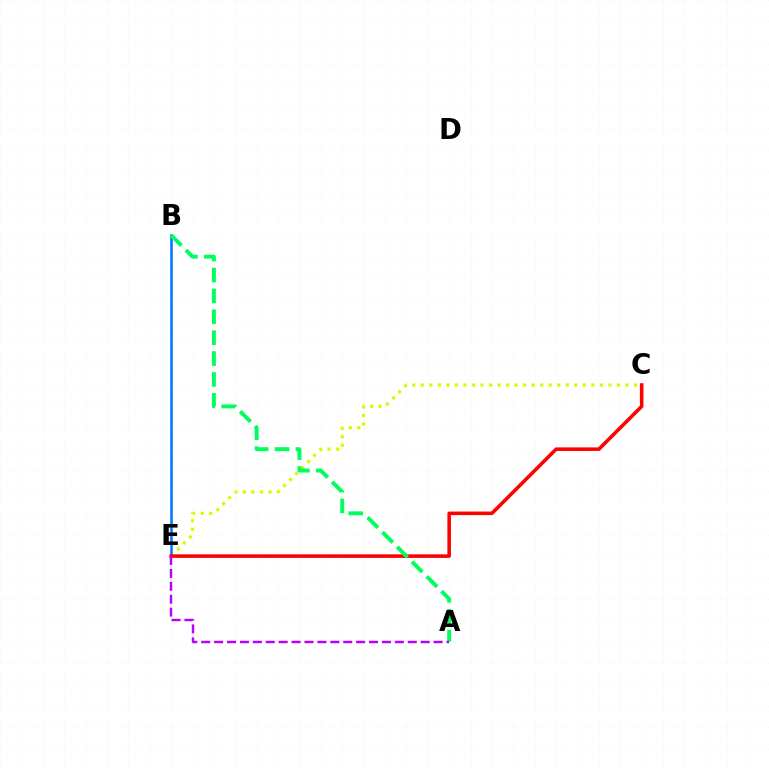{('C', 'E'): [{'color': '#d1ff00', 'line_style': 'dotted', 'thickness': 2.32}, {'color': '#ff0000', 'line_style': 'solid', 'thickness': 2.56}], ('B', 'E'): [{'color': '#0074ff', 'line_style': 'solid', 'thickness': 1.81}], ('A', 'B'): [{'color': '#00ff5c', 'line_style': 'dashed', 'thickness': 2.84}], ('A', 'E'): [{'color': '#b900ff', 'line_style': 'dashed', 'thickness': 1.75}]}